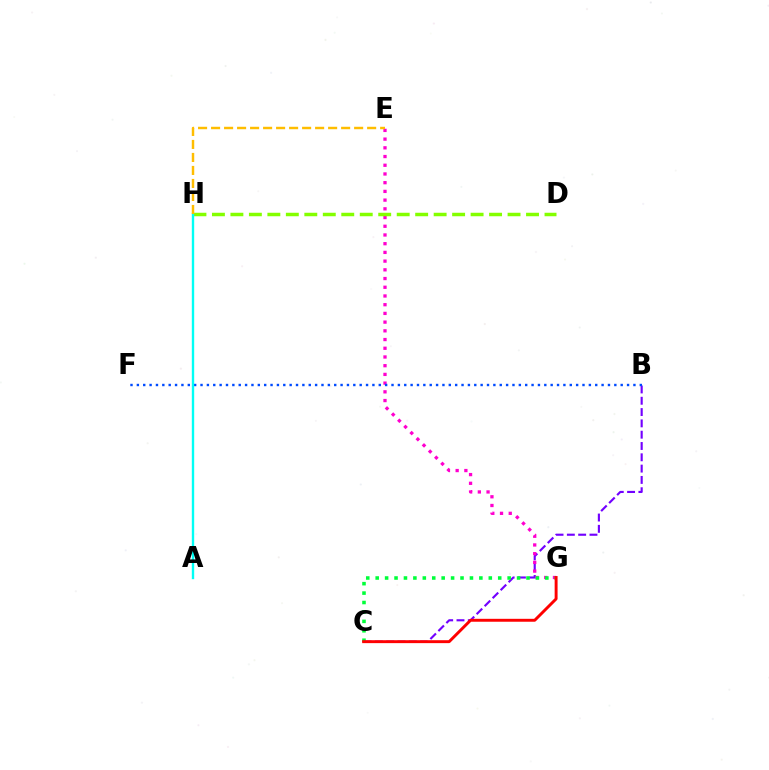{('B', 'C'): [{'color': '#7200ff', 'line_style': 'dashed', 'thickness': 1.54}], ('E', 'G'): [{'color': '#ff00cf', 'line_style': 'dotted', 'thickness': 2.37}], ('D', 'H'): [{'color': '#84ff00', 'line_style': 'dashed', 'thickness': 2.51}], ('C', 'G'): [{'color': '#00ff39', 'line_style': 'dotted', 'thickness': 2.56}, {'color': '#ff0000', 'line_style': 'solid', 'thickness': 2.1}], ('B', 'F'): [{'color': '#004bff', 'line_style': 'dotted', 'thickness': 1.73}], ('A', 'H'): [{'color': '#00fff6', 'line_style': 'solid', 'thickness': 1.71}], ('E', 'H'): [{'color': '#ffbd00', 'line_style': 'dashed', 'thickness': 1.77}]}